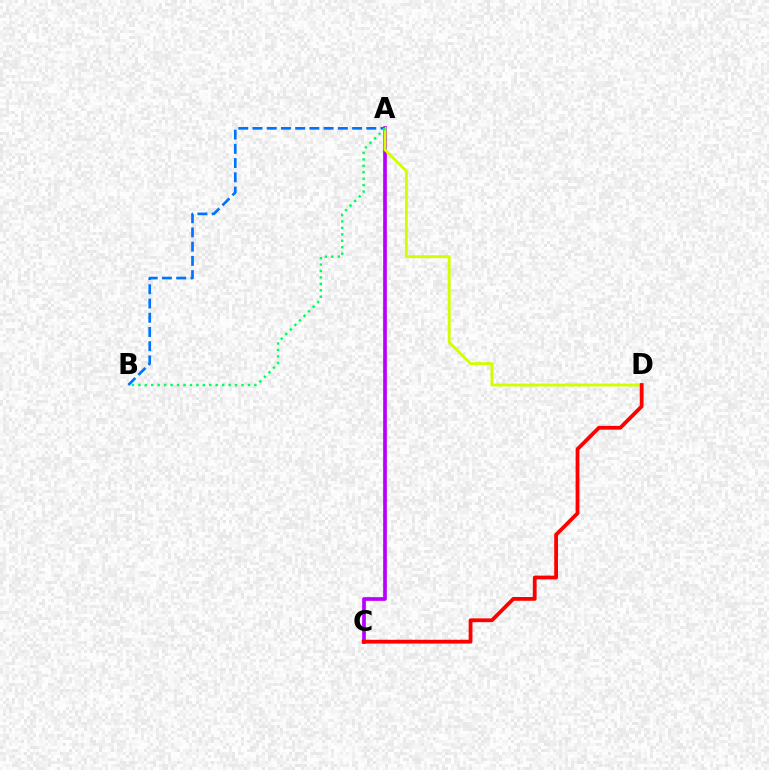{('A', 'C'): [{'color': '#b900ff', 'line_style': 'solid', 'thickness': 2.66}], ('A', 'D'): [{'color': '#d1ff00', 'line_style': 'solid', 'thickness': 2.07}], ('A', 'B'): [{'color': '#0074ff', 'line_style': 'dashed', 'thickness': 1.93}, {'color': '#00ff5c', 'line_style': 'dotted', 'thickness': 1.75}], ('C', 'D'): [{'color': '#ff0000', 'line_style': 'solid', 'thickness': 2.73}]}